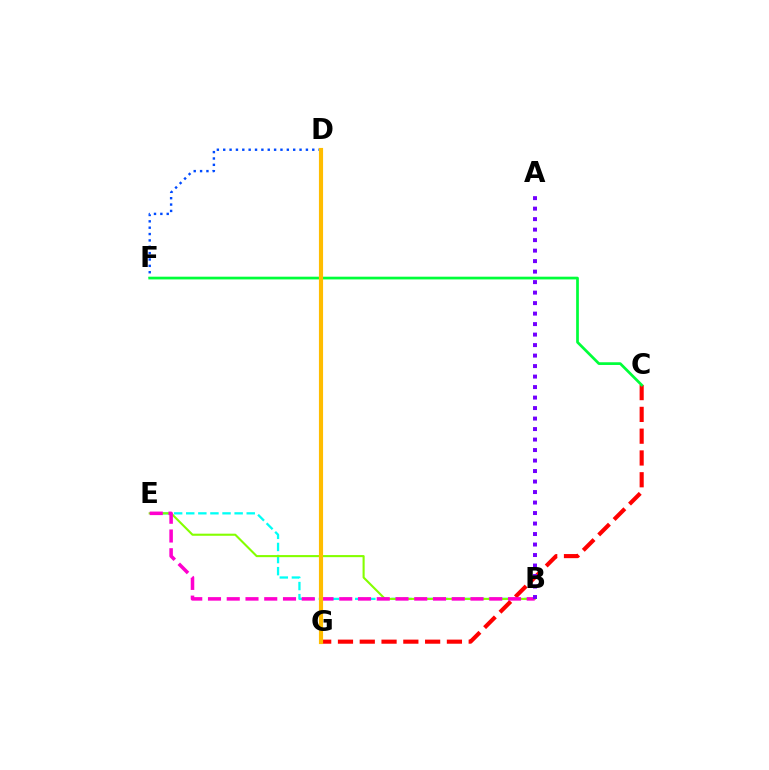{('B', 'E'): [{'color': '#00fff6', 'line_style': 'dashed', 'thickness': 1.64}, {'color': '#84ff00', 'line_style': 'solid', 'thickness': 1.51}, {'color': '#ff00cf', 'line_style': 'dashed', 'thickness': 2.55}], ('C', 'G'): [{'color': '#ff0000', 'line_style': 'dashed', 'thickness': 2.96}], ('D', 'F'): [{'color': '#004bff', 'line_style': 'dotted', 'thickness': 1.73}], ('A', 'B'): [{'color': '#7200ff', 'line_style': 'dotted', 'thickness': 2.85}], ('C', 'F'): [{'color': '#00ff39', 'line_style': 'solid', 'thickness': 1.96}], ('D', 'G'): [{'color': '#ffbd00', 'line_style': 'solid', 'thickness': 2.99}]}